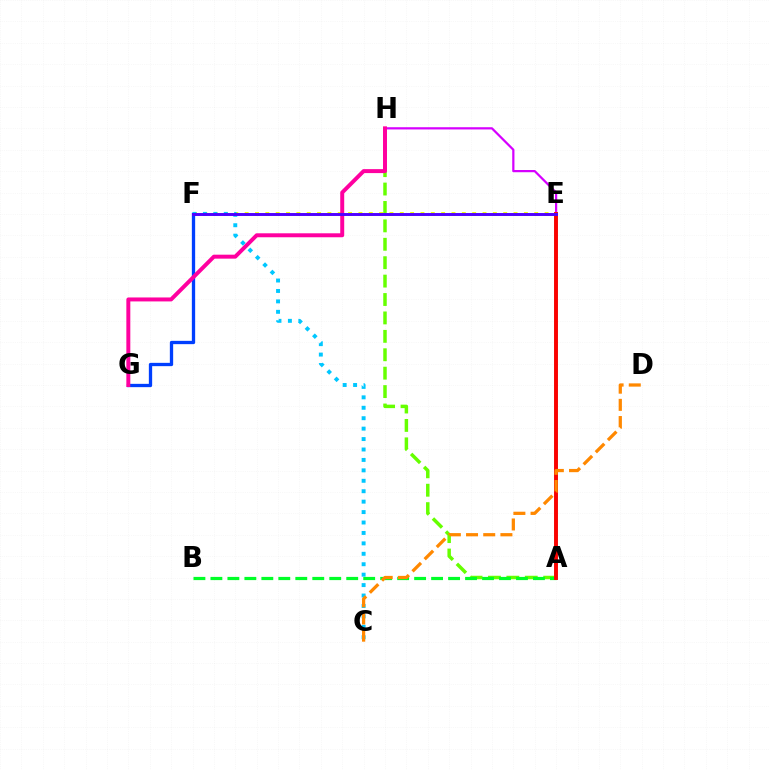{('E', 'H'): [{'color': '#d600ff', 'line_style': 'solid', 'thickness': 1.6}], ('F', 'G'): [{'color': '#003fff', 'line_style': 'solid', 'thickness': 2.38}], ('A', 'E'): [{'color': '#00ffaf', 'line_style': 'solid', 'thickness': 2.65}, {'color': '#ff0000', 'line_style': 'solid', 'thickness': 2.79}], ('E', 'F'): [{'color': '#eeff00', 'line_style': 'dotted', 'thickness': 2.81}, {'color': '#4f00ff', 'line_style': 'solid', 'thickness': 2.11}], ('A', 'H'): [{'color': '#66ff00', 'line_style': 'dashed', 'thickness': 2.5}], ('A', 'B'): [{'color': '#00ff27', 'line_style': 'dashed', 'thickness': 2.31}], ('C', 'F'): [{'color': '#00c7ff', 'line_style': 'dotted', 'thickness': 2.83}], ('G', 'H'): [{'color': '#ff00a0', 'line_style': 'solid', 'thickness': 2.85}], ('C', 'D'): [{'color': '#ff8800', 'line_style': 'dashed', 'thickness': 2.33}]}